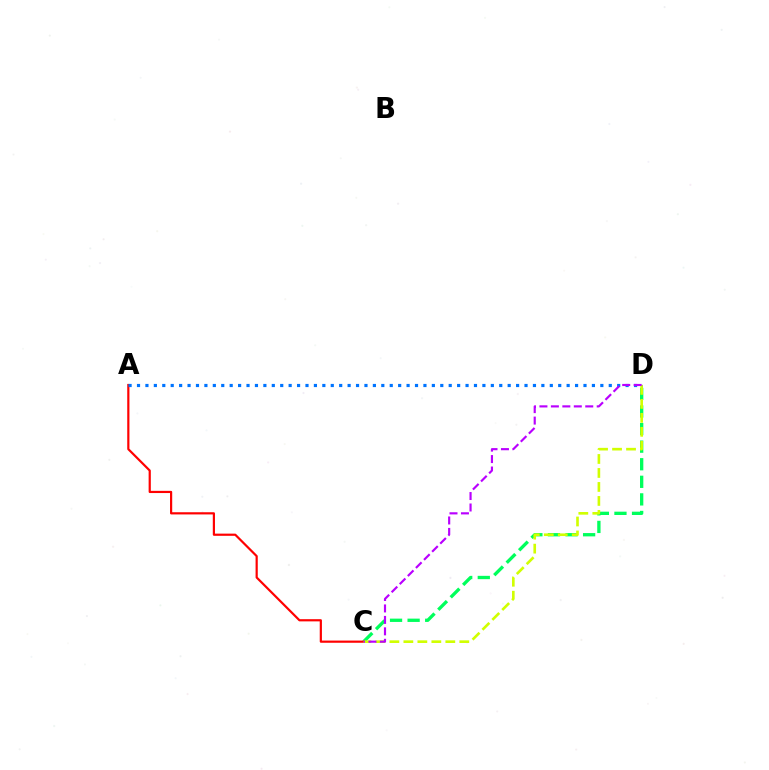{('C', 'D'): [{'color': '#00ff5c', 'line_style': 'dashed', 'thickness': 2.39}, {'color': '#d1ff00', 'line_style': 'dashed', 'thickness': 1.9}, {'color': '#b900ff', 'line_style': 'dashed', 'thickness': 1.56}], ('A', 'C'): [{'color': '#ff0000', 'line_style': 'solid', 'thickness': 1.58}], ('A', 'D'): [{'color': '#0074ff', 'line_style': 'dotted', 'thickness': 2.29}]}